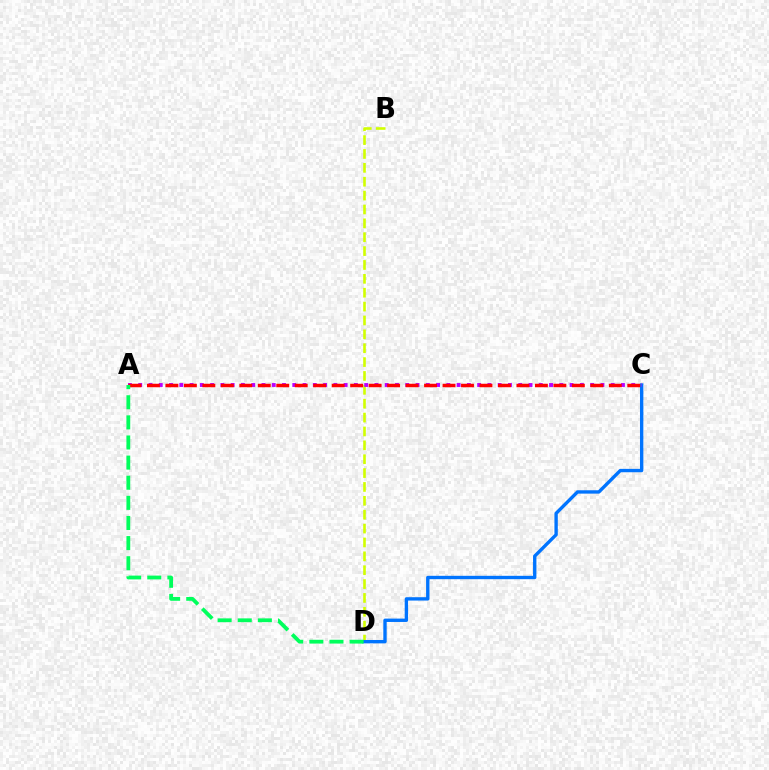{('B', 'D'): [{'color': '#d1ff00', 'line_style': 'dashed', 'thickness': 1.88}], ('C', 'D'): [{'color': '#0074ff', 'line_style': 'solid', 'thickness': 2.42}], ('A', 'C'): [{'color': '#b900ff', 'line_style': 'dotted', 'thickness': 2.79}, {'color': '#ff0000', 'line_style': 'dashed', 'thickness': 2.51}], ('A', 'D'): [{'color': '#00ff5c', 'line_style': 'dashed', 'thickness': 2.73}]}